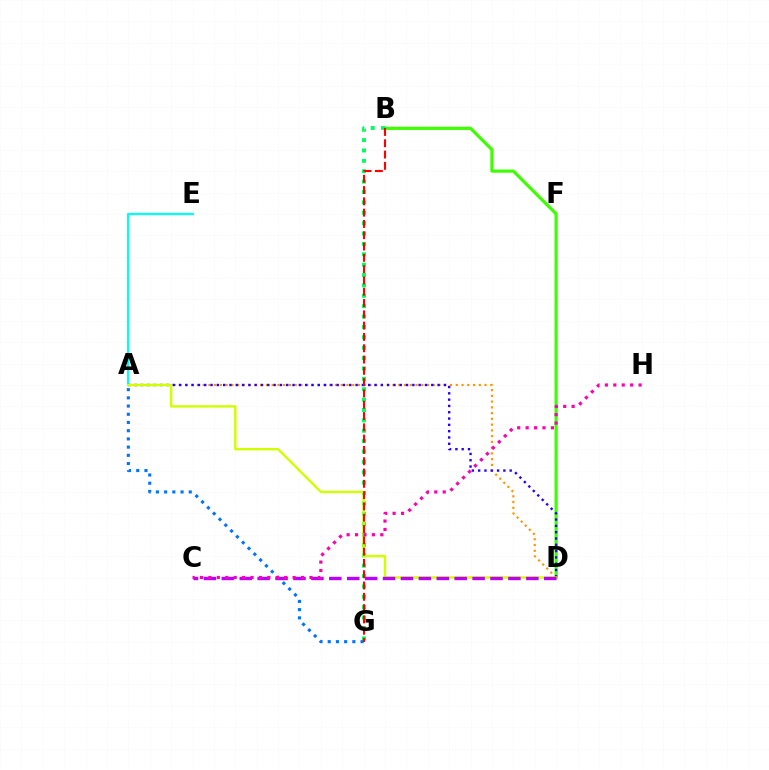{('A', 'E'): [{'color': '#00fff6', 'line_style': 'solid', 'thickness': 1.61}], ('B', 'D'): [{'color': '#3dff00', 'line_style': 'solid', 'thickness': 2.29}], ('A', 'D'): [{'color': '#ff9400', 'line_style': 'dotted', 'thickness': 1.56}, {'color': '#2500ff', 'line_style': 'dotted', 'thickness': 1.71}, {'color': '#d1ff00', 'line_style': 'solid', 'thickness': 1.74}], ('B', 'G'): [{'color': '#00ff5c', 'line_style': 'dotted', 'thickness': 2.82}, {'color': '#ff0000', 'line_style': 'dashed', 'thickness': 1.53}], ('C', 'D'): [{'color': '#b900ff', 'line_style': 'dashed', 'thickness': 2.43}], ('A', 'G'): [{'color': '#0074ff', 'line_style': 'dotted', 'thickness': 2.23}], ('C', 'H'): [{'color': '#ff00ac', 'line_style': 'dotted', 'thickness': 2.29}]}